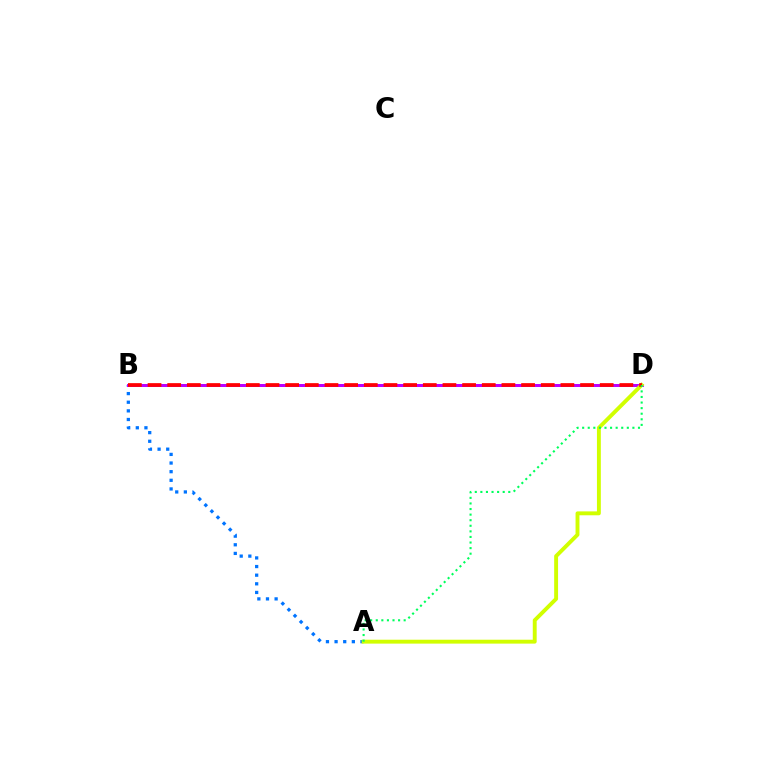{('A', 'B'): [{'color': '#0074ff', 'line_style': 'dotted', 'thickness': 2.35}], ('B', 'D'): [{'color': '#b900ff', 'line_style': 'solid', 'thickness': 2.16}, {'color': '#ff0000', 'line_style': 'dashed', 'thickness': 2.67}], ('A', 'D'): [{'color': '#d1ff00', 'line_style': 'solid', 'thickness': 2.8}, {'color': '#00ff5c', 'line_style': 'dotted', 'thickness': 1.52}]}